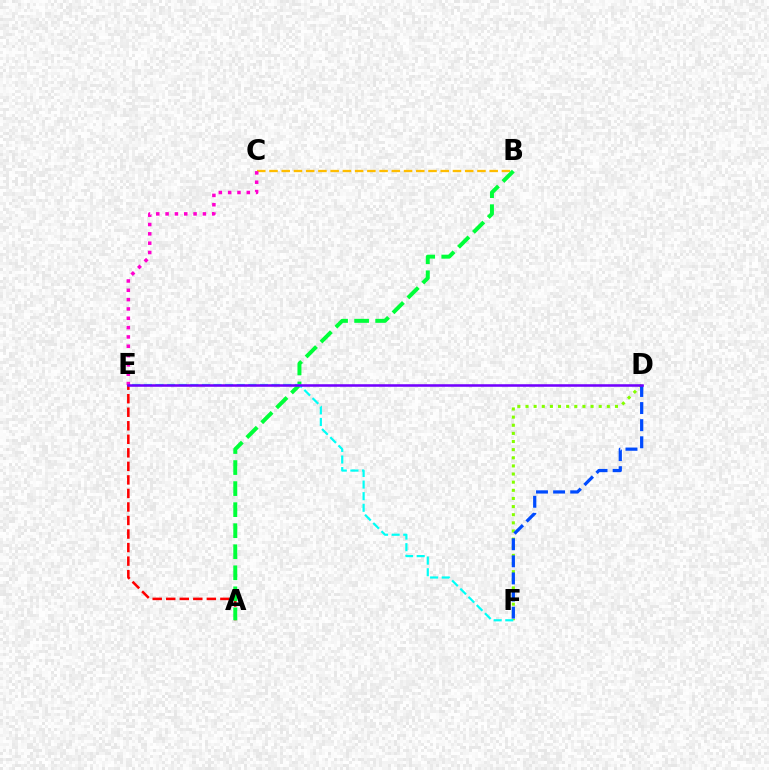{('D', 'F'): [{'color': '#84ff00', 'line_style': 'dotted', 'thickness': 2.21}, {'color': '#004bff', 'line_style': 'dashed', 'thickness': 2.32}], ('A', 'E'): [{'color': '#ff0000', 'line_style': 'dashed', 'thickness': 1.84}], ('B', 'C'): [{'color': '#ffbd00', 'line_style': 'dashed', 'thickness': 1.66}], ('C', 'E'): [{'color': '#ff00cf', 'line_style': 'dotted', 'thickness': 2.53}], ('A', 'B'): [{'color': '#00ff39', 'line_style': 'dashed', 'thickness': 2.86}], ('E', 'F'): [{'color': '#00fff6', 'line_style': 'dashed', 'thickness': 1.58}], ('D', 'E'): [{'color': '#7200ff', 'line_style': 'solid', 'thickness': 1.84}]}